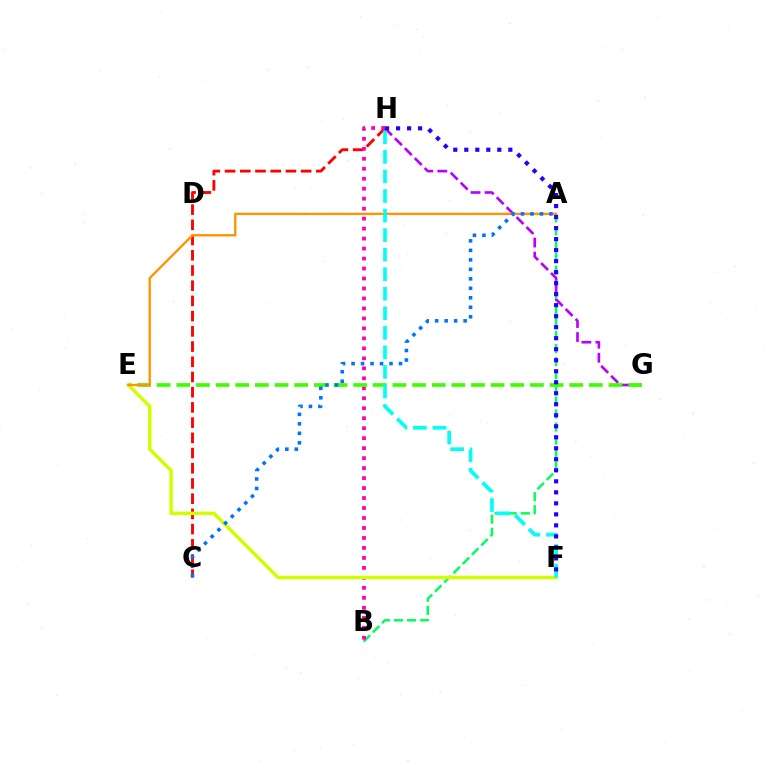{('C', 'H'): [{'color': '#ff0000', 'line_style': 'dashed', 'thickness': 2.07}], ('A', 'B'): [{'color': '#00ff5c', 'line_style': 'dashed', 'thickness': 1.78}], ('B', 'H'): [{'color': '#ff00ac', 'line_style': 'dotted', 'thickness': 2.71}], ('G', 'H'): [{'color': '#b900ff', 'line_style': 'dashed', 'thickness': 1.91}], ('E', 'G'): [{'color': '#3dff00', 'line_style': 'dashed', 'thickness': 2.67}], ('E', 'F'): [{'color': '#d1ff00', 'line_style': 'solid', 'thickness': 2.52}], ('A', 'E'): [{'color': '#ff9400', 'line_style': 'solid', 'thickness': 1.7}], ('F', 'H'): [{'color': '#00fff6', 'line_style': 'dashed', 'thickness': 2.66}, {'color': '#2500ff', 'line_style': 'dotted', 'thickness': 2.99}], ('A', 'C'): [{'color': '#0074ff', 'line_style': 'dotted', 'thickness': 2.58}]}